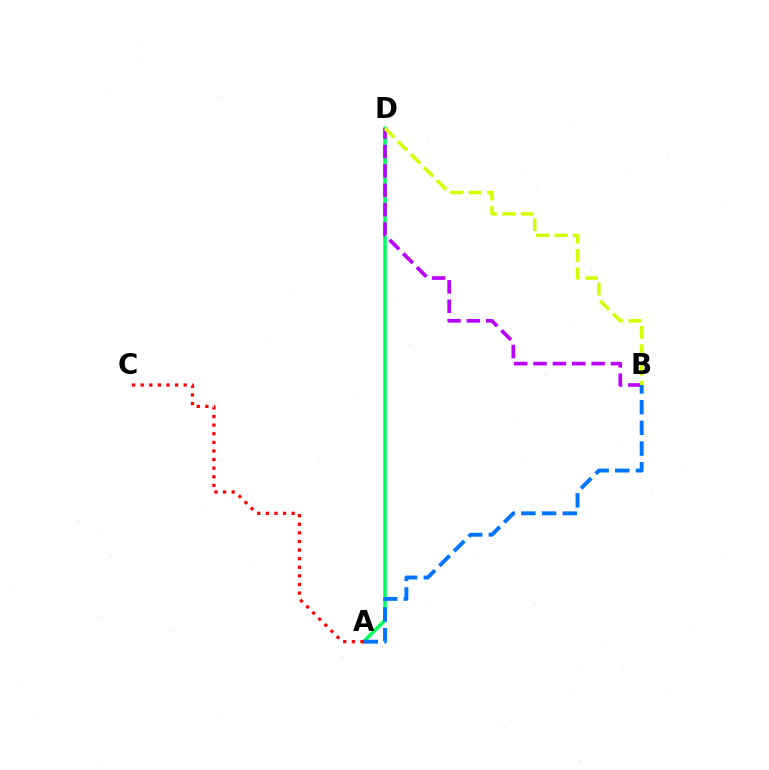{('A', 'D'): [{'color': '#00ff5c', 'line_style': 'solid', 'thickness': 2.53}], ('B', 'D'): [{'color': '#b900ff', 'line_style': 'dashed', 'thickness': 2.63}, {'color': '#d1ff00', 'line_style': 'dashed', 'thickness': 2.5}], ('A', 'B'): [{'color': '#0074ff', 'line_style': 'dashed', 'thickness': 2.81}], ('A', 'C'): [{'color': '#ff0000', 'line_style': 'dotted', 'thickness': 2.34}]}